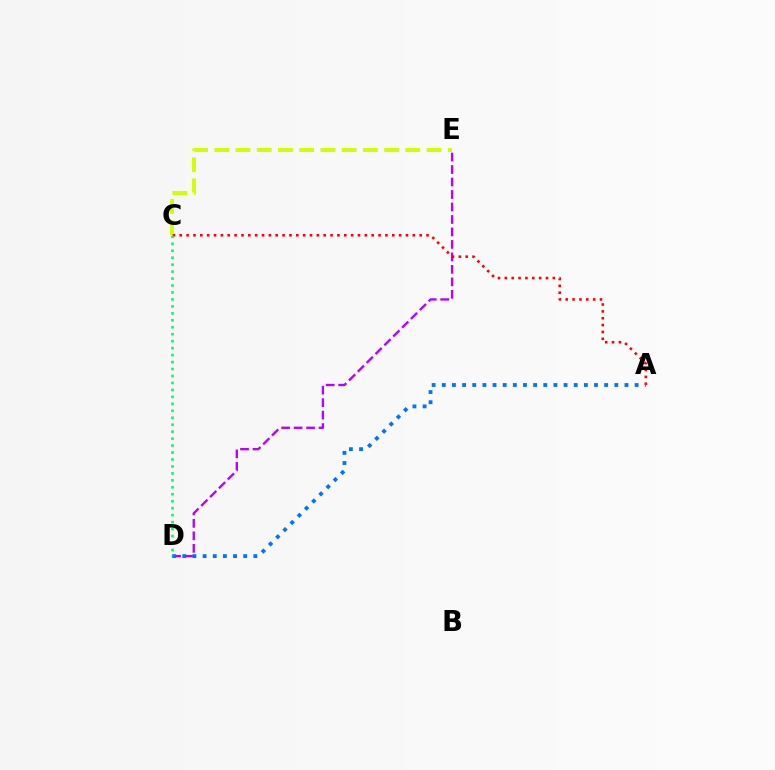{('C', 'E'): [{'color': '#d1ff00', 'line_style': 'dashed', 'thickness': 2.88}], ('D', 'E'): [{'color': '#b900ff', 'line_style': 'dashed', 'thickness': 1.7}], ('A', 'C'): [{'color': '#ff0000', 'line_style': 'dotted', 'thickness': 1.86}], ('A', 'D'): [{'color': '#0074ff', 'line_style': 'dotted', 'thickness': 2.76}], ('C', 'D'): [{'color': '#00ff5c', 'line_style': 'dotted', 'thickness': 1.89}]}